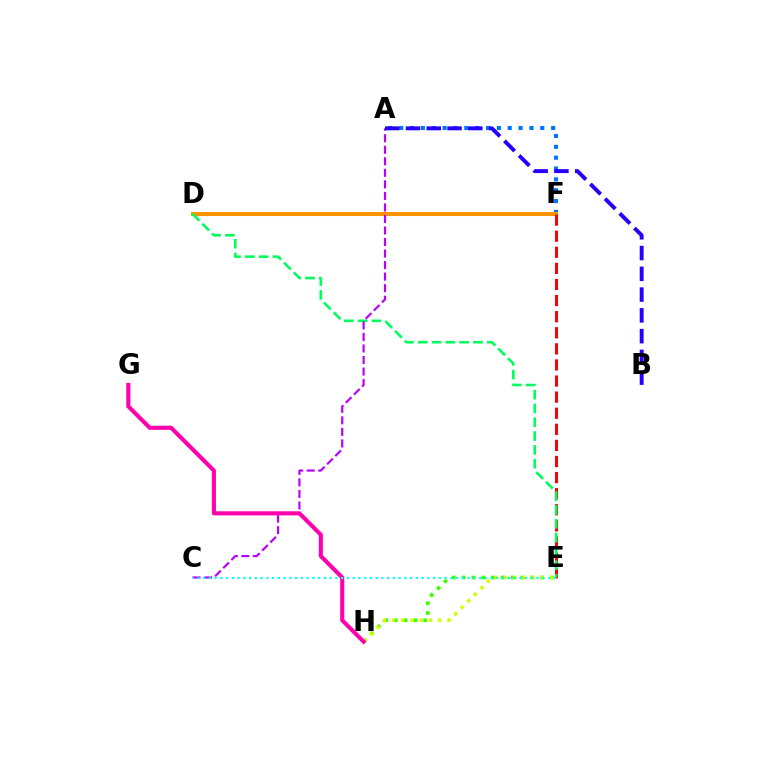{('A', 'F'): [{'color': '#0074ff', 'line_style': 'dotted', 'thickness': 2.95}], ('E', 'H'): [{'color': '#3dff00', 'line_style': 'dotted', 'thickness': 2.66}, {'color': '#d1ff00', 'line_style': 'dotted', 'thickness': 2.51}], ('D', 'F'): [{'color': '#ff9400', 'line_style': 'solid', 'thickness': 2.93}], ('E', 'F'): [{'color': '#ff0000', 'line_style': 'dashed', 'thickness': 2.19}], ('D', 'E'): [{'color': '#00ff5c', 'line_style': 'dashed', 'thickness': 1.88}], ('A', 'C'): [{'color': '#b900ff', 'line_style': 'dashed', 'thickness': 1.57}], ('G', 'H'): [{'color': '#ff00ac', 'line_style': 'solid', 'thickness': 2.96}], ('C', 'E'): [{'color': '#00fff6', 'line_style': 'dotted', 'thickness': 1.56}], ('A', 'B'): [{'color': '#2500ff', 'line_style': 'dashed', 'thickness': 2.82}]}